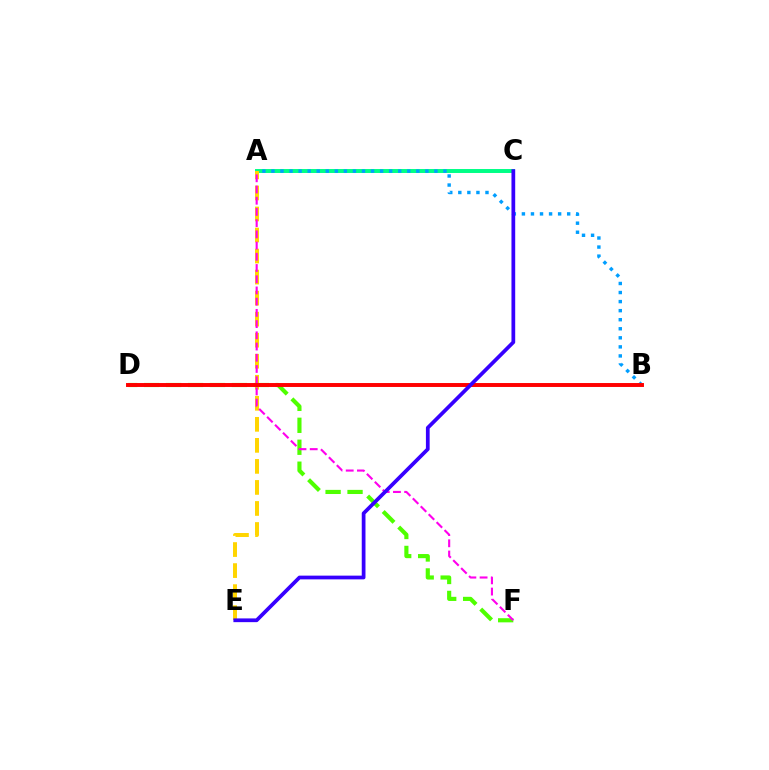{('A', 'C'): [{'color': '#00ff86', 'line_style': 'solid', 'thickness': 2.84}], ('A', 'E'): [{'color': '#ffd500', 'line_style': 'dashed', 'thickness': 2.86}], ('D', 'F'): [{'color': '#4fff00', 'line_style': 'dashed', 'thickness': 2.98}], ('A', 'B'): [{'color': '#009eff', 'line_style': 'dotted', 'thickness': 2.46}], ('A', 'F'): [{'color': '#ff00ed', 'line_style': 'dashed', 'thickness': 1.52}], ('B', 'D'): [{'color': '#ff0000', 'line_style': 'solid', 'thickness': 2.83}], ('C', 'E'): [{'color': '#3700ff', 'line_style': 'solid', 'thickness': 2.69}]}